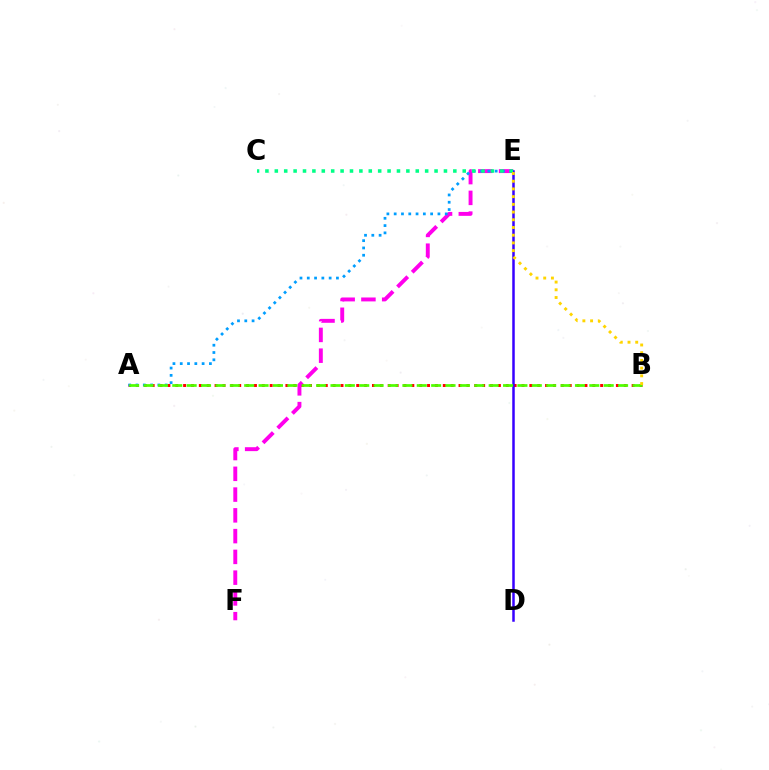{('A', 'B'): [{'color': '#ff0000', 'line_style': 'dotted', 'thickness': 2.14}, {'color': '#4fff00', 'line_style': 'dashed', 'thickness': 1.95}], ('E', 'F'): [{'color': '#ff00ed', 'line_style': 'dashed', 'thickness': 2.82}], ('A', 'E'): [{'color': '#009eff', 'line_style': 'dotted', 'thickness': 1.98}], ('D', 'E'): [{'color': '#3700ff', 'line_style': 'solid', 'thickness': 1.8}], ('C', 'E'): [{'color': '#00ff86', 'line_style': 'dotted', 'thickness': 2.55}], ('B', 'E'): [{'color': '#ffd500', 'line_style': 'dotted', 'thickness': 2.1}]}